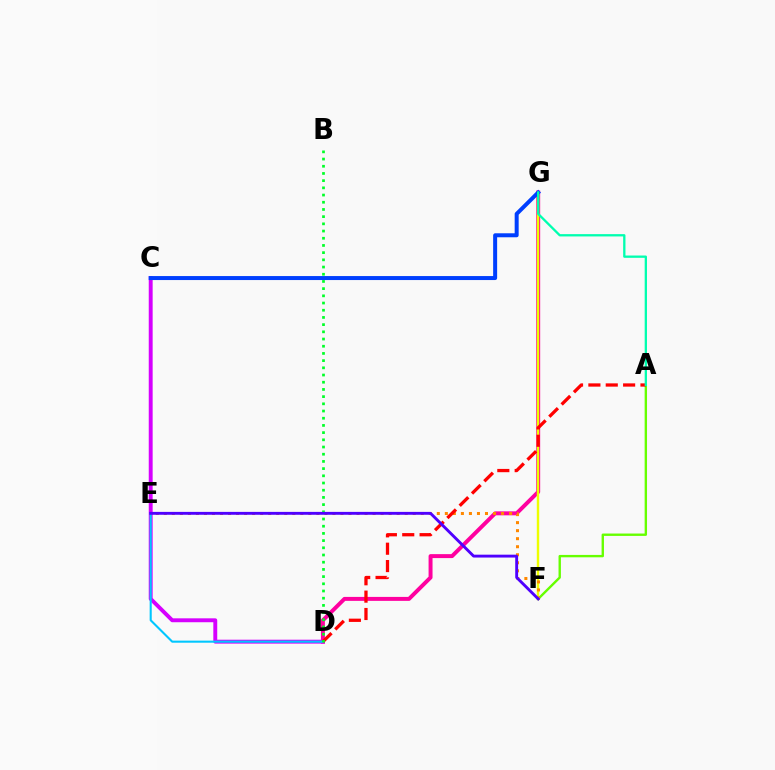{('D', 'G'): [{'color': '#ff00a0', 'line_style': 'solid', 'thickness': 2.85}], ('C', 'D'): [{'color': '#d600ff', 'line_style': 'solid', 'thickness': 2.81}], ('D', 'E'): [{'color': '#00c7ff', 'line_style': 'solid', 'thickness': 1.51}], ('F', 'G'): [{'color': '#eeff00', 'line_style': 'solid', 'thickness': 1.74}], ('A', 'F'): [{'color': '#66ff00', 'line_style': 'solid', 'thickness': 1.71}], ('E', 'F'): [{'color': '#ff8800', 'line_style': 'dotted', 'thickness': 2.18}, {'color': '#4f00ff', 'line_style': 'solid', 'thickness': 2.08}], ('C', 'G'): [{'color': '#003fff', 'line_style': 'solid', 'thickness': 2.87}], ('A', 'D'): [{'color': '#ff0000', 'line_style': 'dashed', 'thickness': 2.36}], ('B', 'D'): [{'color': '#00ff27', 'line_style': 'dotted', 'thickness': 1.96}], ('A', 'G'): [{'color': '#00ffaf', 'line_style': 'solid', 'thickness': 1.66}]}